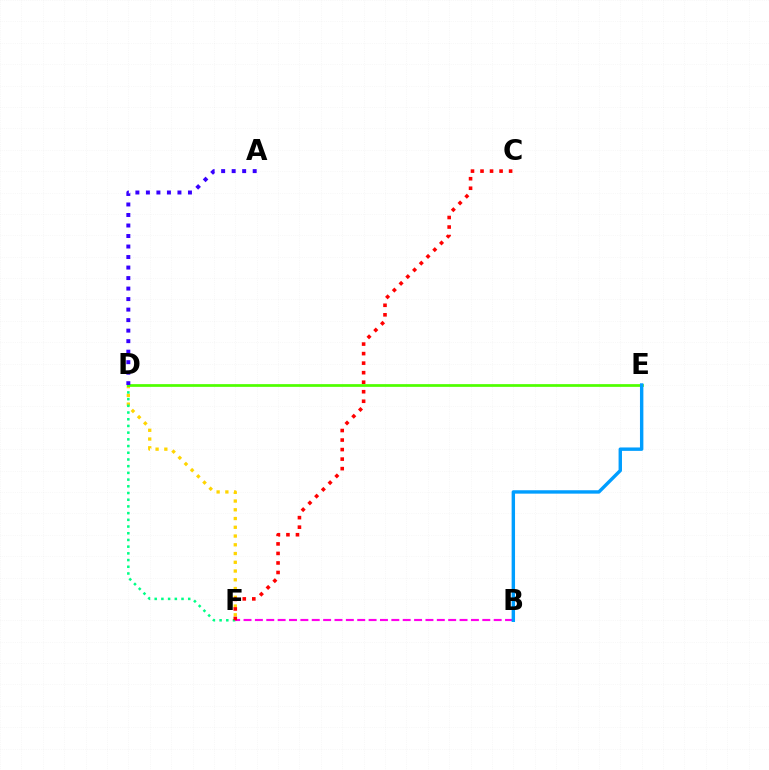{('D', 'F'): [{'color': '#ffd500', 'line_style': 'dotted', 'thickness': 2.38}, {'color': '#00ff86', 'line_style': 'dotted', 'thickness': 1.82}], ('D', 'E'): [{'color': '#4fff00', 'line_style': 'solid', 'thickness': 1.96}], ('B', 'F'): [{'color': '#ff00ed', 'line_style': 'dashed', 'thickness': 1.54}], ('B', 'E'): [{'color': '#009eff', 'line_style': 'solid', 'thickness': 2.45}], ('C', 'F'): [{'color': '#ff0000', 'line_style': 'dotted', 'thickness': 2.59}], ('A', 'D'): [{'color': '#3700ff', 'line_style': 'dotted', 'thickness': 2.86}]}